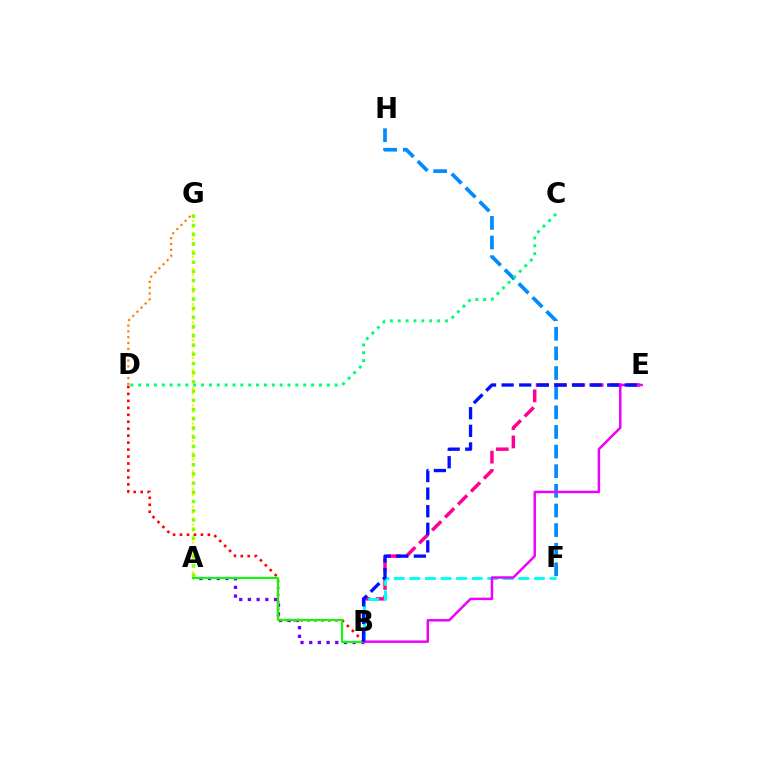{('F', 'H'): [{'color': '#008cff', 'line_style': 'dashed', 'thickness': 2.67}], ('A', 'B'): [{'color': '#7200ff', 'line_style': 'dotted', 'thickness': 2.36}, {'color': '#08ff00', 'line_style': 'solid', 'thickness': 1.53}], ('A', 'G'): [{'color': '#fcf500', 'line_style': 'dotted', 'thickness': 1.62}, {'color': '#84ff00', 'line_style': 'dotted', 'thickness': 2.5}], ('B', 'D'): [{'color': '#ff0000', 'line_style': 'dotted', 'thickness': 1.89}], ('D', 'G'): [{'color': '#ff7c00', 'line_style': 'dotted', 'thickness': 1.59}], ('B', 'E'): [{'color': '#ff0094', 'line_style': 'dashed', 'thickness': 2.49}, {'color': '#ee00ff', 'line_style': 'solid', 'thickness': 1.78}, {'color': '#0010ff', 'line_style': 'dashed', 'thickness': 2.39}], ('C', 'D'): [{'color': '#00ff74', 'line_style': 'dotted', 'thickness': 2.14}], ('B', 'F'): [{'color': '#00fff6', 'line_style': 'dashed', 'thickness': 2.11}]}